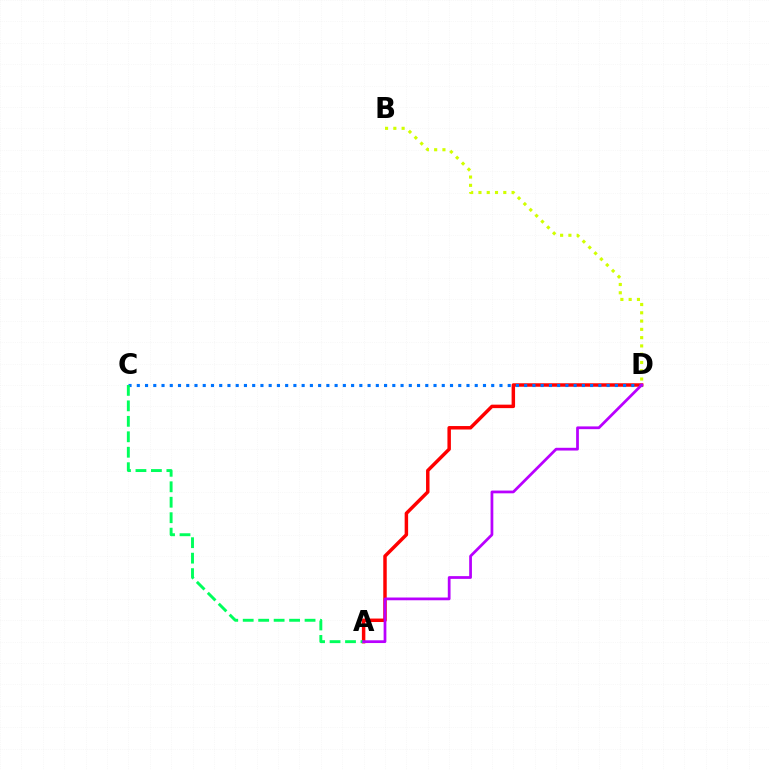{('A', 'D'): [{'color': '#ff0000', 'line_style': 'solid', 'thickness': 2.5}, {'color': '#b900ff', 'line_style': 'solid', 'thickness': 1.98}], ('C', 'D'): [{'color': '#0074ff', 'line_style': 'dotted', 'thickness': 2.24}], ('B', 'D'): [{'color': '#d1ff00', 'line_style': 'dotted', 'thickness': 2.25}], ('A', 'C'): [{'color': '#00ff5c', 'line_style': 'dashed', 'thickness': 2.1}]}